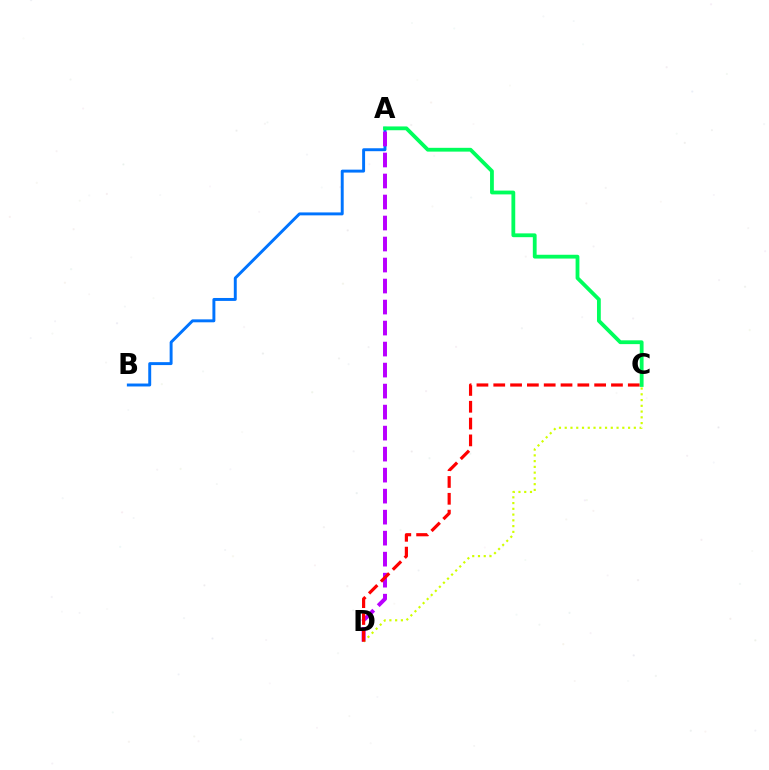{('A', 'B'): [{'color': '#0074ff', 'line_style': 'solid', 'thickness': 2.11}], ('A', 'D'): [{'color': '#b900ff', 'line_style': 'dashed', 'thickness': 2.85}], ('C', 'D'): [{'color': '#d1ff00', 'line_style': 'dotted', 'thickness': 1.56}, {'color': '#ff0000', 'line_style': 'dashed', 'thickness': 2.28}], ('A', 'C'): [{'color': '#00ff5c', 'line_style': 'solid', 'thickness': 2.73}]}